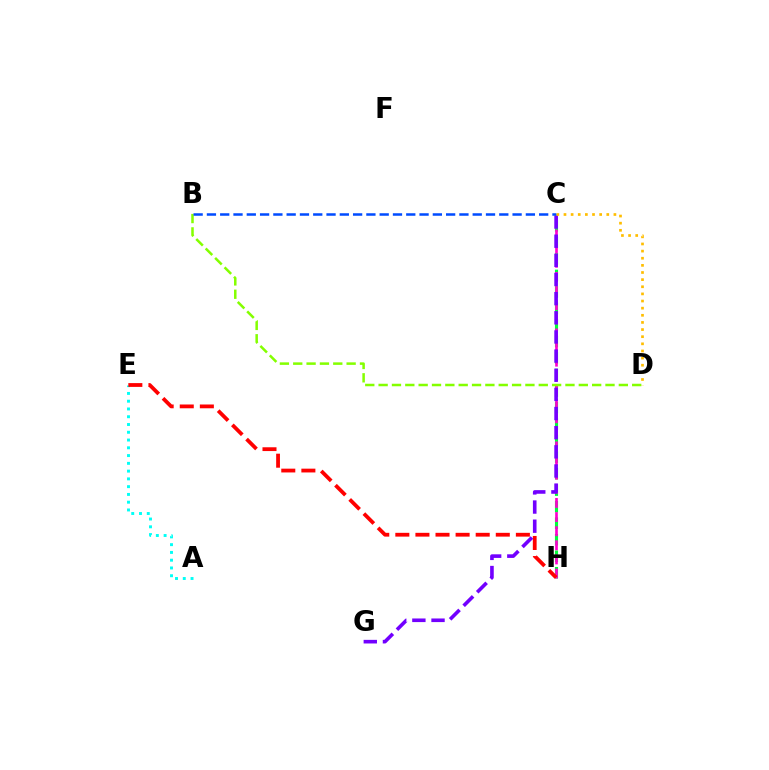{('C', 'H'): [{'color': '#00ff39', 'line_style': 'dashed', 'thickness': 2.24}, {'color': '#ff00cf', 'line_style': 'dashed', 'thickness': 1.92}], ('A', 'E'): [{'color': '#00fff6', 'line_style': 'dotted', 'thickness': 2.11}], ('E', 'H'): [{'color': '#ff0000', 'line_style': 'dashed', 'thickness': 2.73}], ('B', 'D'): [{'color': '#84ff00', 'line_style': 'dashed', 'thickness': 1.81}], ('C', 'G'): [{'color': '#7200ff', 'line_style': 'dashed', 'thickness': 2.6}], ('B', 'C'): [{'color': '#004bff', 'line_style': 'dashed', 'thickness': 1.81}], ('C', 'D'): [{'color': '#ffbd00', 'line_style': 'dotted', 'thickness': 1.94}]}